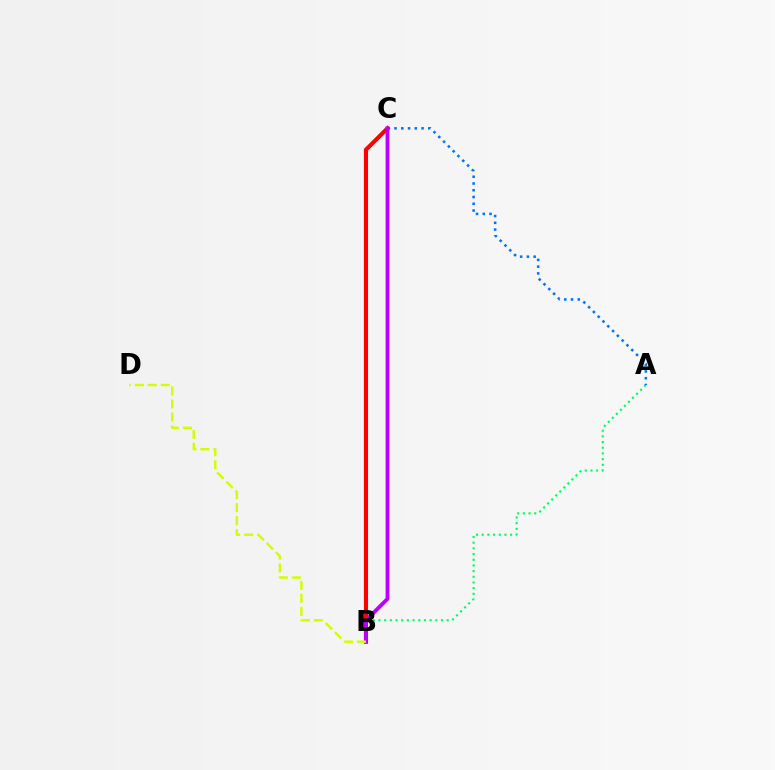{('A', 'B'): [{'color': '#00ff5c', 'line_style': 'dotted', 'thickness': 1.54}], ('A', 'C'): [{'color': '#0074ff', 'line_style': 'dotted', 'thickness': 1.84}], ('B', 'C'): [{'color': '#ff0000', 'line_style': 'solid', 'thickness': 2.96}, {'color': '#b900ff', 'line_style': 'solid', 'thickness': 2.76}], ('B', 'D'): [{'color': '#d1ff00', 'line_style': 'dashed', 'thickness': 1.76}]}